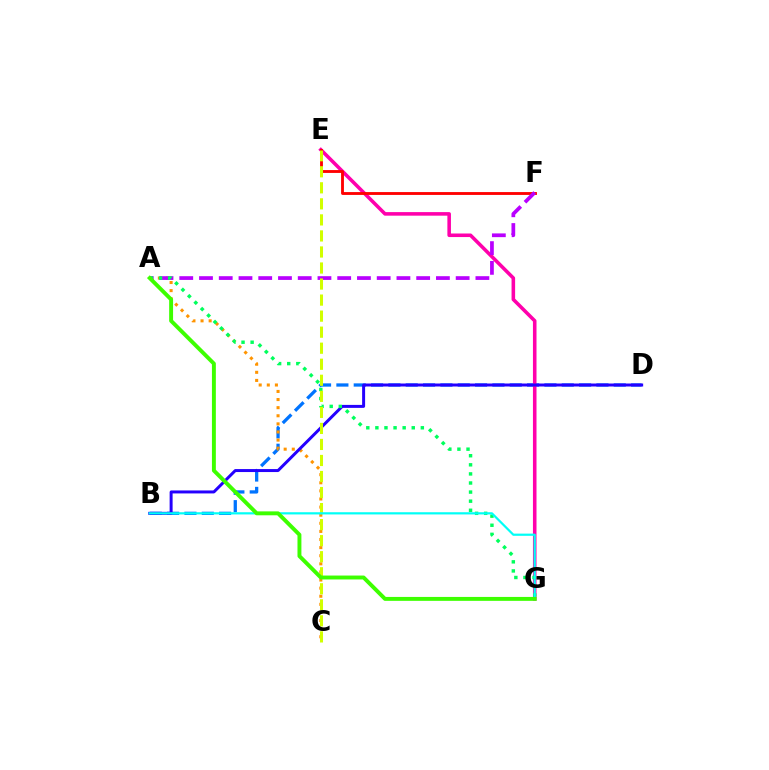{('B', 'D'): [{'color': '#0074ff', 'line_style': 'dashed', 'thickness': 2.36}, {'color': '#2500ff', 'line_style': 'solid', 'thickness': 2.15}], ('A', 'C'): [{'color': '#ff9400', 'line_style': 'dotted', 'thickness': 2.2}], ('E', 'G'): [{'color': '#ff00ac', 'line_style': 'solid', 'thickness': 2.57}], ('E', 'F'): [{'color': '#ff0000', 'line_style': 'solid', 'thickness': 2.05}], ('A', 'F'): [{'color': '#b900ff', 'line_style': 'dashed', 'thickness': 2.68}], ('A', 'G'): [{'color': '#00ff5c', 'line_style': 'dotted', 'thickness': 2.47}, {'color': '#3dff00', 'line_style': 'solid', 'thickness': 2.82}], ('C', 'E'): [{'color': '#d1ff00', 'line_style': 'dashed', 'thickness': 2.18}], ('B', 'G'): [{'color': '#00fff6', 'line_style': 'solid', 'thickness': 1.59}]}